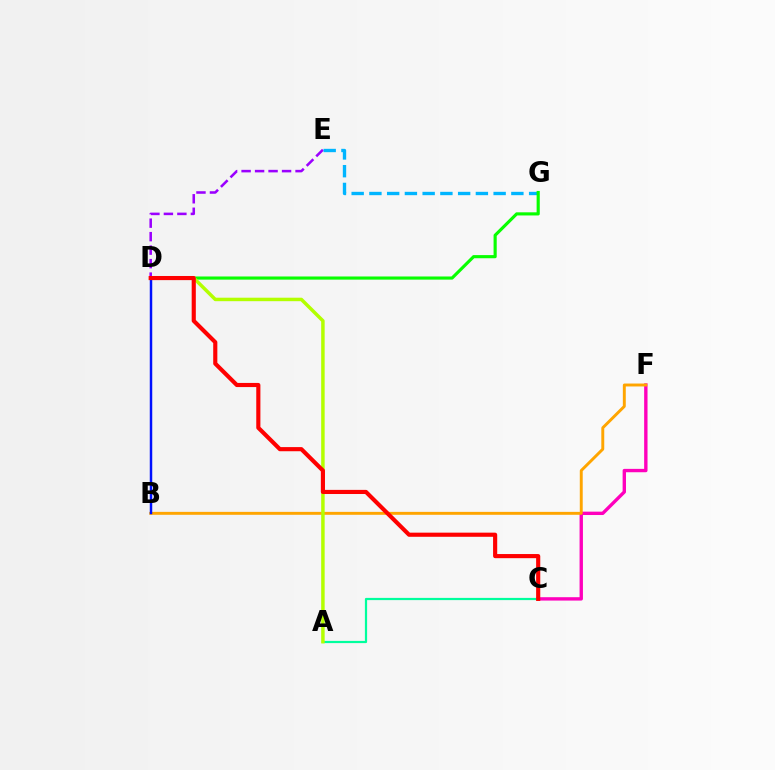{('C', 'F'): [{'color': '#ff00bd', 'line_style': 'solid', 'thickness': 2.43}], ('B', 'F'): [{'color': '#ffa500', 'line_style': 'solid', 'thickness': 2.11}], ('D', 'E'): [{'color': '#9b00ff', 'line_style': 'dashed', 'thickness': 1.83}], ('A', 'C'): [{'color': '#00ff9d', 'line_style': 'solid', 'thickness': 1.59}], ('E', 'G'): [{'color': '#00b5ff', 'line_style': 'dashed', 'thickness': 2.41}], ('D', 'G'): [{'color': '#08ff00', 'line_style': 'solid', 'thickness': 2.26}], ('A', 'D'): [{'color': '#b3ff00', 'line_style': 'solid', 'thickness': 2.51}], ('B', 'D'): [{'color': '#0010ff', 'line_style': 'solid', 'thickness': 1.78}], ('C', 'D'): [{'color': '#ff0000', 'line_style': 'solid', 'thickness': 2.98}]}